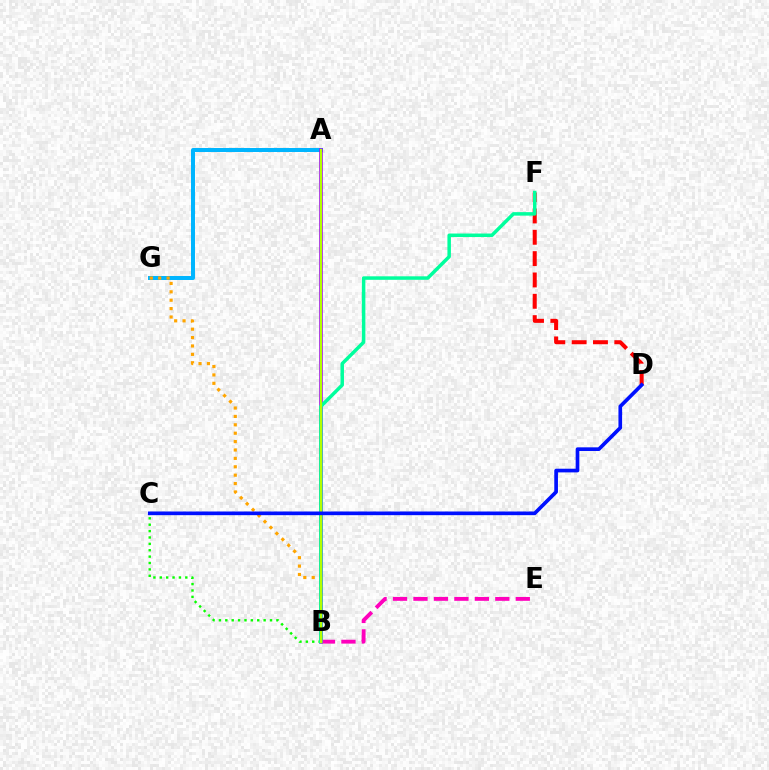{('A', 'G'): [{'color': '#00b5ff', 'line_style': 'solid', 'thickness': 2.87}], ('A', 'B'): [{'color': '#9b00ff', 'line_style': 'solid', 'thickness': 2.56}, {'color': '#b3ff00', 'line_style': 'solid', 'thickness': 1.59}], ('B', 'E'): [{'color': '#ff00bd', 'line_style': 'dashed', 'thickness': 2.78}], ('D', 'F'): [{'color': '#ff0000', 'line_style': 'dashed', 'thickness': 2.9}], ('B', 'C'): [{'color': '#08ff00', 'line_style': 'dotted', 'thickness': 1.73}], ('B', 'G'): [{'color': '#ffa500', 'line_style': 'dotted', 'thickness': 2.28}], ('B', 'F'): [{'color': '#00ff9d', 'line_style': 'solid', 'thickness': 2.52}], ('C', 'D'): [{'color': '#0010ff', 'line_style': 'solid', 'thickness': 2.64}]}